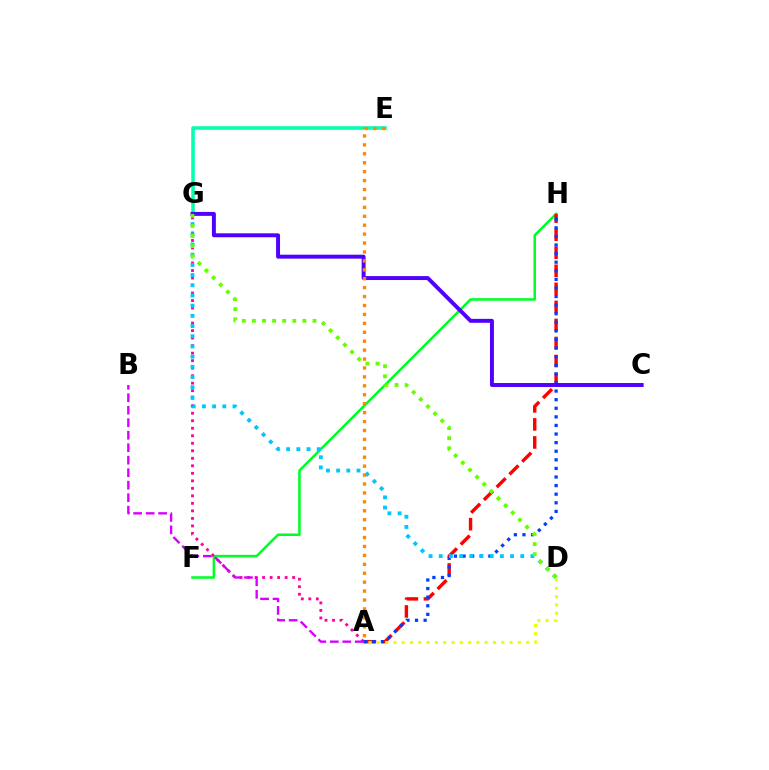{('F', 'H'): [{'color': '#00ff27', 'line_style': 'solid', 'thickness': 1.84}], ('A', 'G'): [{'color': '#ff00a0', 'line_style': 'dotted', 'thickness': 2.04}], ('A', 'H'): [{'color': '#ff0000', 'line_style': 'dashed', 'thickness': 2.45}, {'color': '#003fff', 'line_style': 'dotted', 'thickness': 2.33}], ('E', 'G'): [{'color': '#00ffaf', 'line_style': 'solid', 'thickness': 2.53}], ('A', 'B'): [{'color': '#d600ff', 'line_style': 'dashed', 'thickness': 1.7}], ('A', 'D'): [{'color': '#eeff00', 'line_style': 'dotted', 'thickness': 2.25}], ('D', 'G'): [{'color': '#00c7ff', 'line_style': 'dotted', 'thickness': 2.77}, {'color': '#66ff00', 'line_style': 'dotted', 'thickness': 2.74}], ('C', 'G'): [{'color': '#4f00ff', 'line_style': 'solid', 'thickness': 2.84}], ('A', 'E'): [{'color': '#ff8800', 'line_style': 'dotted', 'thickness': 2.42}]}